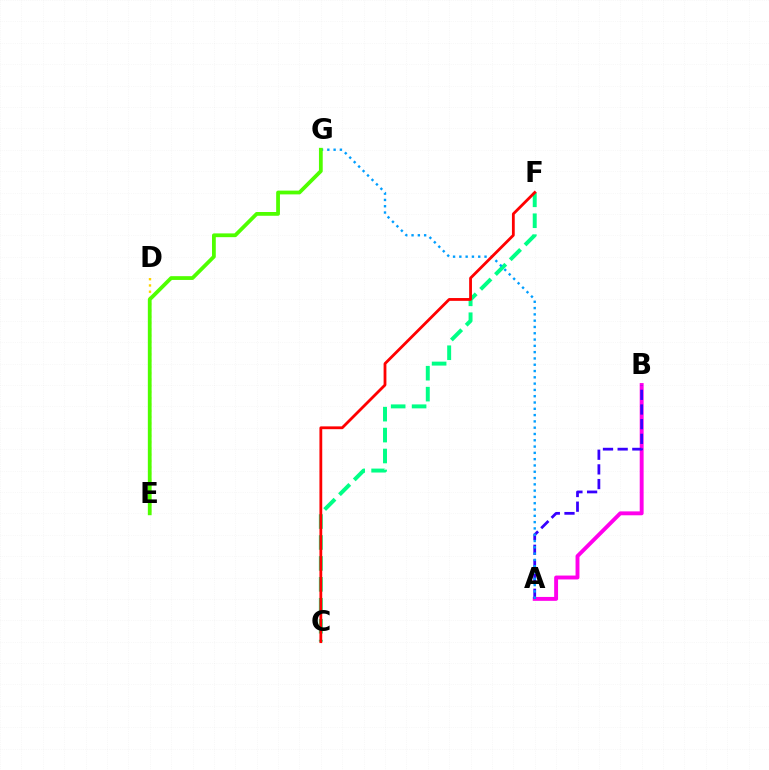{('A', 'B'): [{'color': '#ff00ed', 'line_style': 'solid', 'thickness': 2.81}, {'color': '#3700ff', 'line_style': 'dashed', 'thickness': 1.99}], ('C', 'F'): [{'color': '#00ff86', 'line_style': 'dashed', 'thickness': 2.84}, {'color': '#ff0000', 'line_style': 'solid', 'thickness': 2.02}], ('A', 'G'): [{'color': '#009eff', 'line_style': 'dotted', 'thickness': 1.71}], ('D', 'E'): [{'color': '#ffd500', 'line_style': 'dotted', 'thickness': 1.7}], ('E', 'G'): [{'color': '#4fff00', 'line_style': 'solid', 'thickness': 2.72}]}